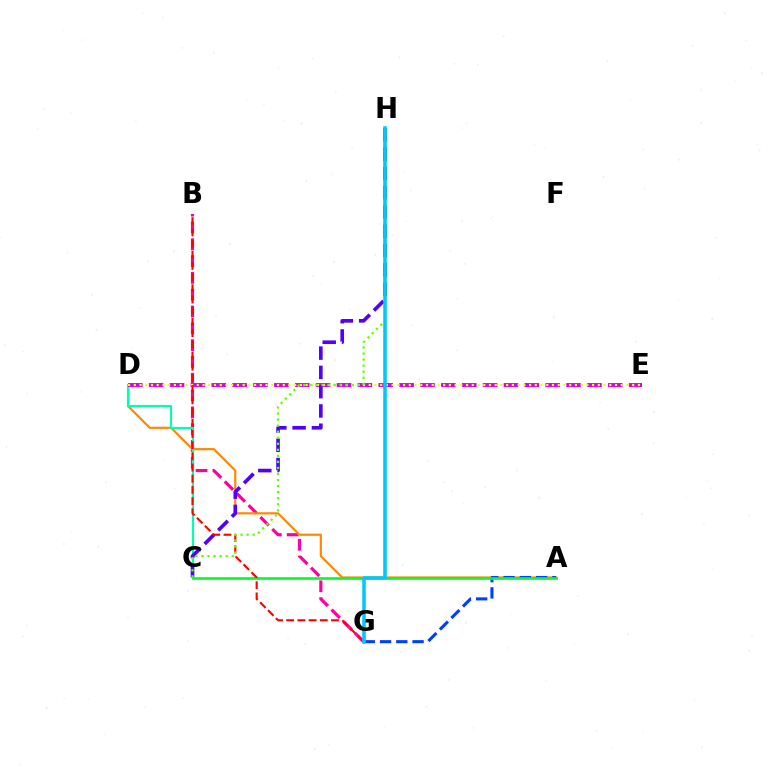{('B', 'G'): [{'color': '#ff00a0', 'line_style': 'dashed', 'thickness': 2.28}, {'color': '#ff0000', 'line_style': 'dashed', 'thickness': 1.52}], ('A', 'D'): [{'color': '#ff8800', 'line_style': 'solid', 'thickness': 1.57}], ('C', 'D'): [{'color': '#00ffaf', 'line_style': 'solid', 'thickness': 1.58}], ('D', 'E'): [{'color': '#d600ff', 'line_style': 'dashed', 'thickness': 2.84}, {'color': '#eeff00', 'line_style': 'dotted', 'thickness': 1.56}], ('A', 'G'): [{'color': '#003fff', 'line_style': 'dashed', 'thickness': 2.21}], ('C', 'H'): [{'color': '#4f00ff', 'line_style': 'dashed', 'thickness': 2.62}, {'color': '#66ff00', 'line_style': 'dotted', 'thickness': 1.64}], ('A', 'C'): [{'color': '#00ff27', 'line_style': 'solid', 'thickness': 1.91}], ('G', 'H'): [{'color': '#00c7ff', 'line_style': 'solid', 'thickness': 2.56}]}